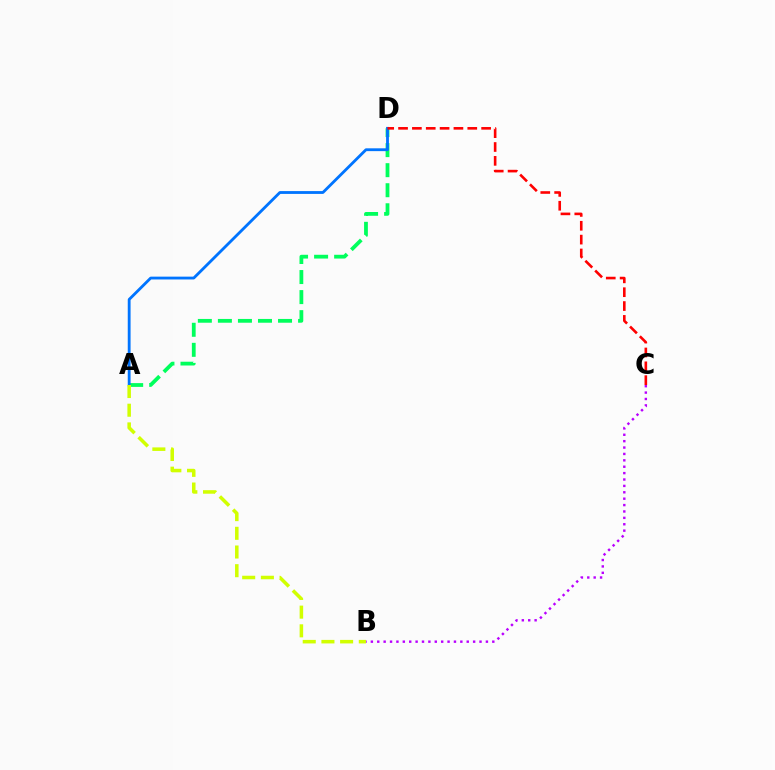{('A', 'D'): [{'color': '#00ff5c', 'line_style': 'dashed', 'thickness': 2.72}, {'color': '#0074ff', 'line_style': 'solid', 'thickness': 2.03}], ('B', 'C'): [{'color': '#b900ff', 'line_style': 'dotted', 'thickness': 1.74}], ('C', 'D'): [{'color': '#ff0000', 'line_style': 'dashed', 'thickness': 1.88}], ('A', 'B'): [{'color': '#d1ff00', 'line_style': 'dashed', 'thickness': 2.54}]}